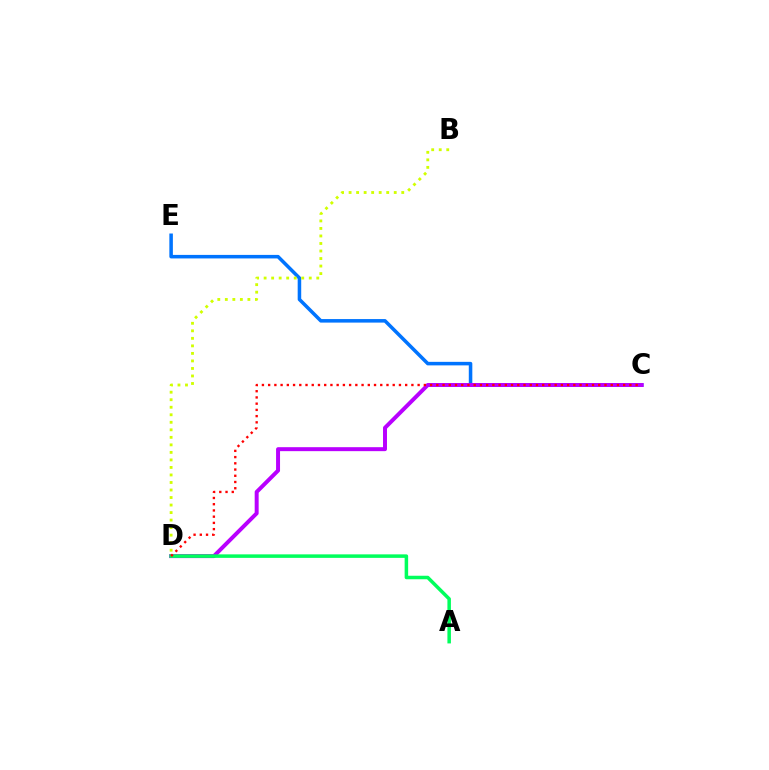{('C', 'E'): [{'color': '#0074ff', 'line_style': 'solid', 'thickness': 2.54}], ('C', 'D'): [{'color': '#b900ff', 'line_style': 'solid', 'thickness': 2.86}, {'color': '#ff0000', 'line_style': 'dotted', 'thickness': 1.69}], ('A', 'D'): [{'color': '#00ff5c', 'line_style': 'solid', 'thickness': 2.53}], ('B', 'D'): [{'color': '#d1ff00', 'line_style': 'dotted', 'thickness': 2.04}]}